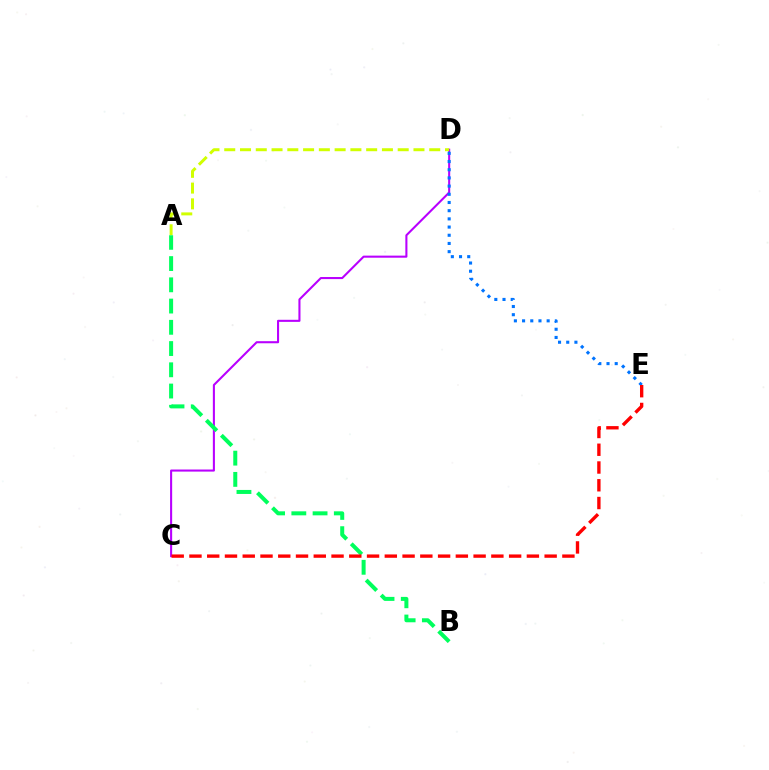{('C', 'D'): [{'color': '#b900ff', 'line_style': 'solid', 'thickness': 1.5}], ('A', 'D'): [{'color': '#d1ff00', 'line_style': 'dashed', 'thickness': 2.14}], ('D', 'E'): [{'color': '#0074ff', 'line_style': 'dotted', 'thickness': 2.23}], ('A', 'B'): [{'color': '#00ff5c', 'line_style': 'dashed', 'thickness': 2.89}], ('C', 'E'): [{'color': '#ff0000', 'line_style': 'dashed', 'thickness': 2.41}]}